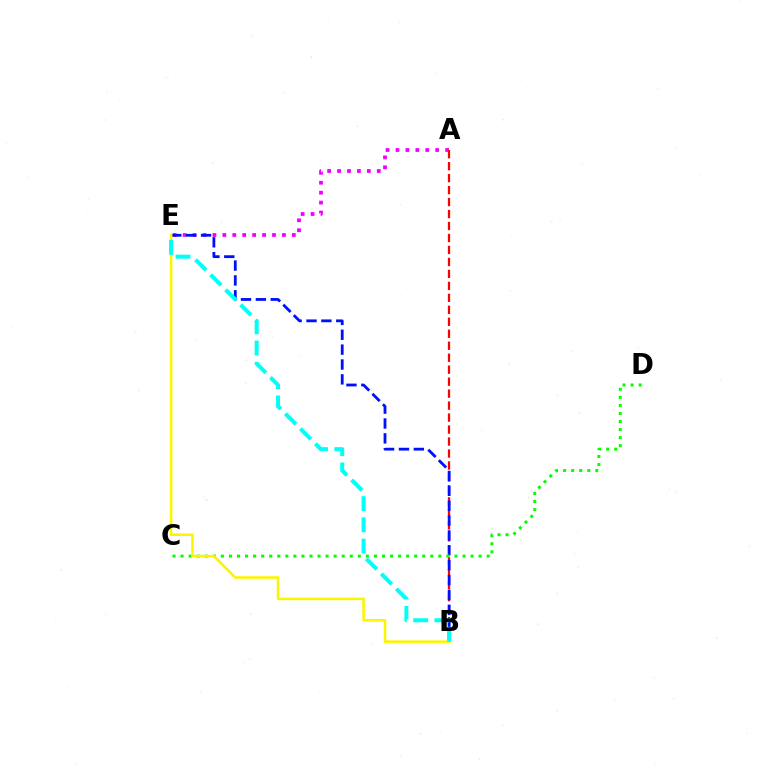{('A', 'E'): [{'color': '#ee00ff', 'line_style': 'dotted', 'thickness': 2.7}], ('A', 'B'): [{'color': '#ff0000', 'line_style': 'dashed', 'thickness': 1.63}], ('B', 'E'): [{'color': '#0010ff', 'line_style': 'dashed', 'thickness': 2.02}, {'color': '#fcf500', 'line_style': 'solid', 'thickness': 1.85}, {'color': '#00fff6', 'line_style': 'dashed', 'thickness': 2.89}], ('C', 'D'): [{'color': '#08ff00', 'line_style': 'dotted', 'thickness': 2.19}]}